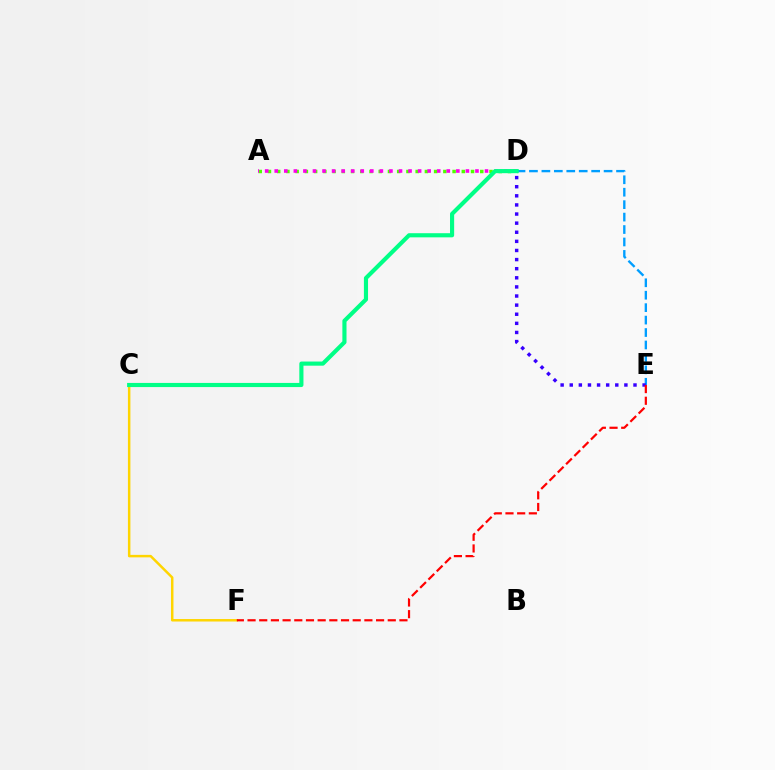{('A', 'D'): [{'color': '#4fff00', 'line_style': 'dotted', 'thickness': 2.51}, {'color': '#ff00ed', 'line_style': 'dotted', 'thickness': 2.6}], ('C', 'F'): [{'color': '#ffd500', 'line_style': 'solid', 'thickness': 1.79}], ('D', 'E'): [{'color': '#009eff', 'line_style': 'dashed', 'thickness': 1.69}, {'color': '#3700ff', 'line_style': 'dotted', 'thickness': 2.47}], ('E', 'F'): [{'color': '#ff0000', 'line_style': 'dashed', 'thickness': 1.59}], ('C', 'D'): [{'color': '#00ff86', 'line_style': 'solid', 'thickness': 2.98}]}